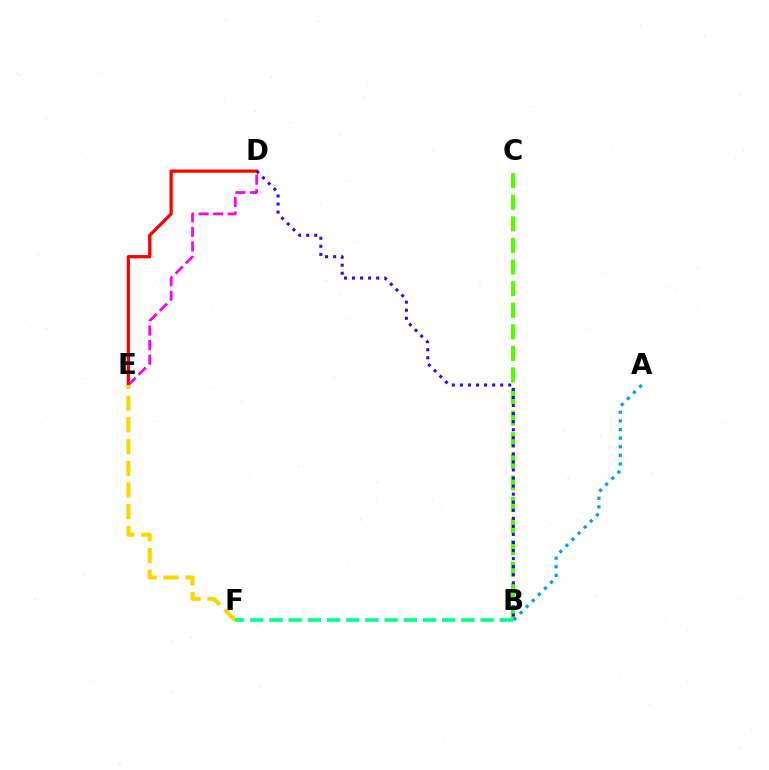{('D', 'E'): [{'color': '#ff00ed', 'line_style': 'dashed', 'thickness': 1.98}, {'color': '#ff0000', 'line_style': 'solid', 'thickness': 2.34}], ('B', 'C'): [{'color': '#4fff00', 'line_style': 'dashed', 'thickness': 2.93}], ('E', 'F'): [{'color': '#ffd500', 'line_style': 'dashed', 'thickness': 2.95}], ('A', 'B'): [{'color': '#009eff', 'line_style': 'dotted', 'thickness': 2.34}], ('B', 'F'): [{'color': '#00ff86', 'line_style': 'dashed', 'thickness': 2.61}], ('B', 'D'): [{'color': '#3700ff', 'line_style': 'dotted', 'thickness': 2.19}]}